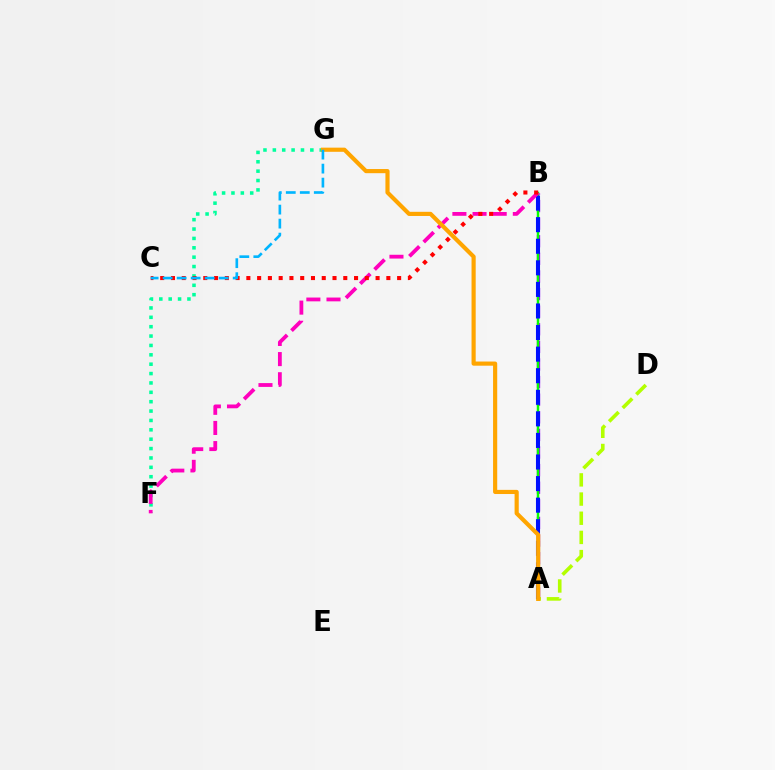{('A', 'B'): [{'color': '#9b00ff', 'line_style': 'dashed', 'thickness': 2.39}, {'color': '#08ff00', 'line_style': 'solid', 'thickness': 1.77}, {'color': '#0010ff', 'line_style': 'dashed', 'thickness': 2.93}], ('F', 'G'): [{'color': '#00ff9d', 'line_style': 'dotted', 'thickness': 2.55}], ('A', 'D'): [{'color': '#b3ff00', 'line_style': 'dashed', 'thickness': 2.61}], ('B', 'F'): [{'color': '#ff00bd', 'line_style': 'dashed', 'thickness': 2.74}], ('A', 'G'): [{'color': '#ffa500', 'line_style': 'solid', 'thickness': 2.99}], ('B', 'C'): [{'color': '#ff0000', 'line_style': 'dotted', 'thickness': 2.93}], ('C', 'G'): [{'color': '#00b5ff', 'line_style': 'dashed', 'thickness': 1.9}]}